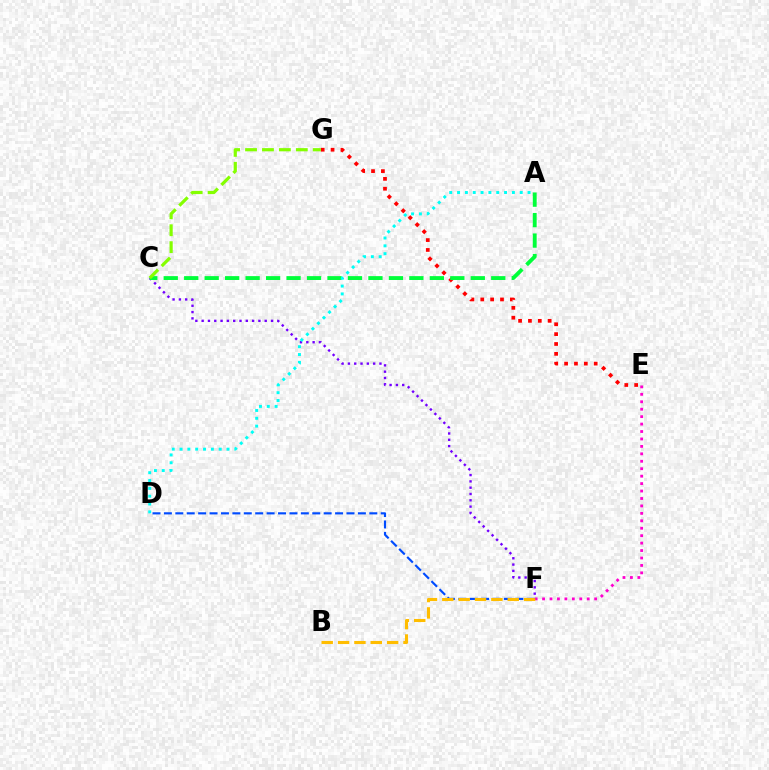{('D', 'F'): [{'color': '#004bff', 'line_style': 'dashed', 'thickness': 1.55}], ('E', 'F'): [{'color': '#ff00cf', 'line_style': 'dotted', 'thickness': 2.02}], ('B', 'F'): [{'color': '#ffbd00', 'line_style': 'dashed', 'thickness': 2.22}], ('C', 'F'): [{'color': '#7200ff', 'line_style': 'dotted', 'thickness': 1.71}], ('E', 'G'): [{'color': '#ff0000', 'line_style': 'dotted', 'thickness': 2.68}], ('A', 'C'): [{'color': '#00ff39', 'line_style': 'dashed', 'thickness': 2.78}], ('C', 'G'): [{'color': '#84ff00', 'line_style': 'dashed', 'thickness': 2.3}], ('A', 'D'): [{'color': '#00fff6', 'line_style': 'dotted', 'thickness': 2.13}]}